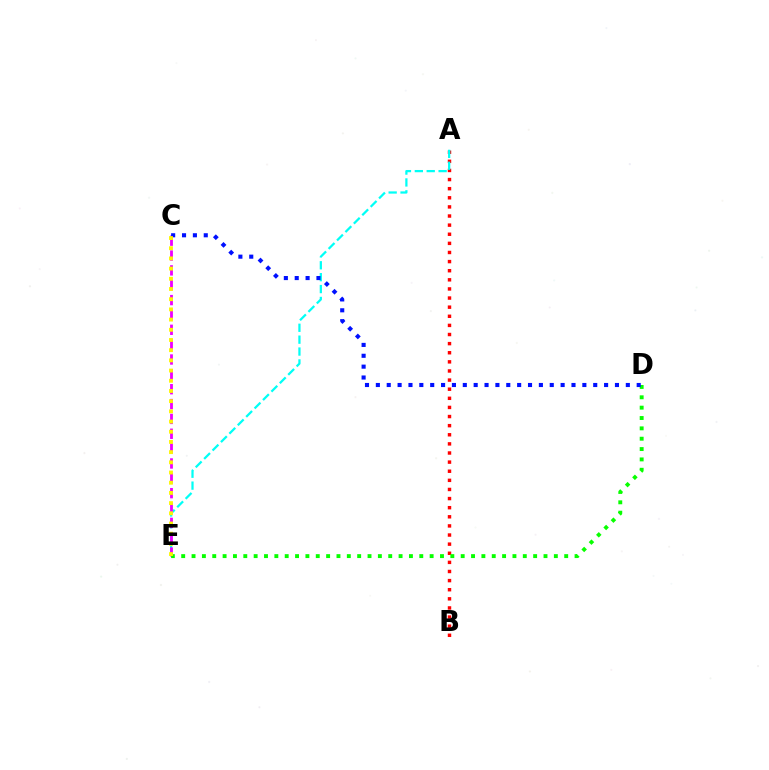{('A', 'B'): [{'color': '#ff0000', 'line_style': 'dotted', 'thickness': 2.48}], ('A', 'E'): [{'color': '#00fff6', 'line_style': 'dashed', 'thickness': 1.62}], ('C', 'E'): [{'color': '#ee00ff', 'line_style': 'dashed', 'thickness': 2.02}, {'color': '#fcf500', 'line_style': 'dotted', 'thickness': 2.77}], ('D', 'E'): [{'color': '#08ff00', 'line_style': 'dotted', 'thickness': 2.81}], ('C', 'D'): [{'color': '#0010ff', 'line_style': 'dotted', 'thickness': 2.95}]}